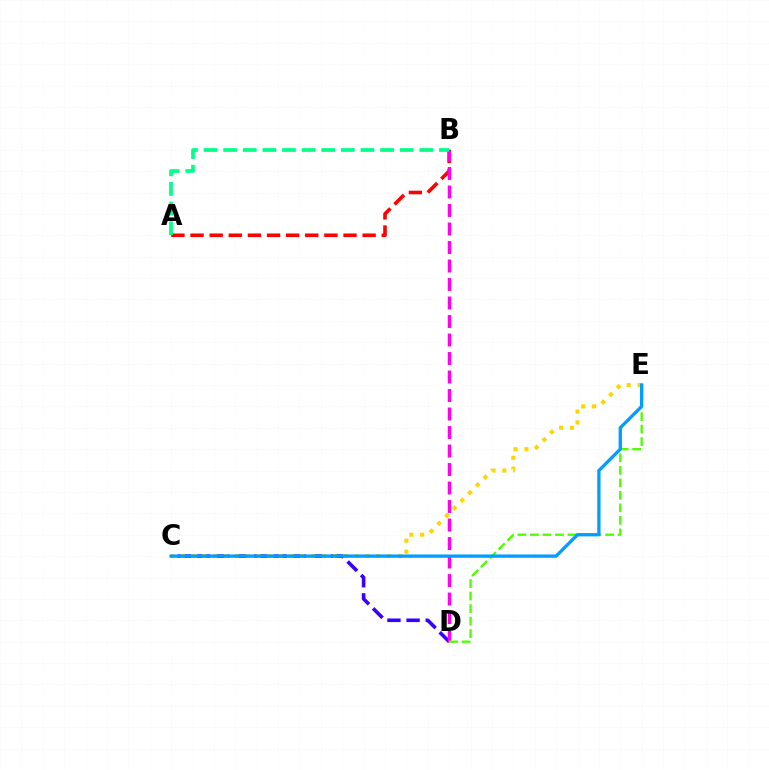{('A', 'B'): [{'color': '#ff0000', 'line_style': 'dashed', 'thickness': 2.6}, {'color': '#00ff86', 'line_style': 'dashed', 'thickness': 2.66}], ('C', 'D'): [{'color': '#3700ff', 'line_style': 'dashed', 'thickness': 2.6}], ('B', 'D'): [{'color': '#ff00ed', 'line_style': 'dashed', 'thickness': 2.51}], ('D', 'E'): [{'color': '#4fff00', 'line_style': 'dashed', 'thickness': 1.7}], ('C', 'E'): [{'color': '#ffd500', 'line_style': 'dotted', 'thickness': 2.95}, {'color': '#009eff', 'line_style': 'solid', 'thickness': 2.38}]}